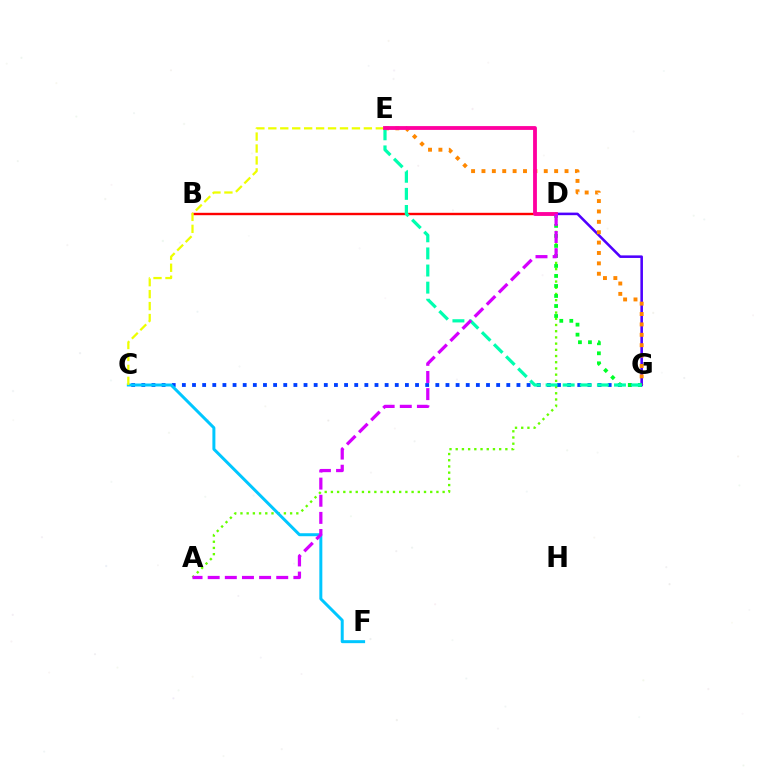{('B', 'D'): [{'color': '#ff0000', 'line_style': 'solid', 'thickness': 1.73}], ('A', 'D'): [{'color': '#66ff00', 'line_style': 'dotted', 'thickness': 1.69}, {'color': '#d600ff', 'line_style': 'dashed', 'thickness': 2.33}], ('D', 'G'): [{'color': '#4f00ff', 'line_style': 'solid', 'thickness': 1.84}, {'color': '#00ff27', 'line_style': 'dotted', 'thickness': 2.72}], ('C', 'G'): [{'color': '#003fff', 'line_style': 'dotted', 'thickness': 2.75}], ('E', 'G'): [{'color': '#ff8800', 'line_style': 'dotted', 'thickness': 2.82}, {'color': '#00ffaf', 'line_style': 'dashed', 'thickness': 2.32}], ('C', 'F'): [{'color': '#00c7ff', 'line_style': 'solid', 'thickness': 2.15}], ('C', 'E'): [{'color': '#eeff00', 'line_style': 'dashed', 'thickness': 1.62}], ('D', 'E'): [{'color': '#ff00a0', 'line_style': 'solid', 'thickness': 2.75}]}